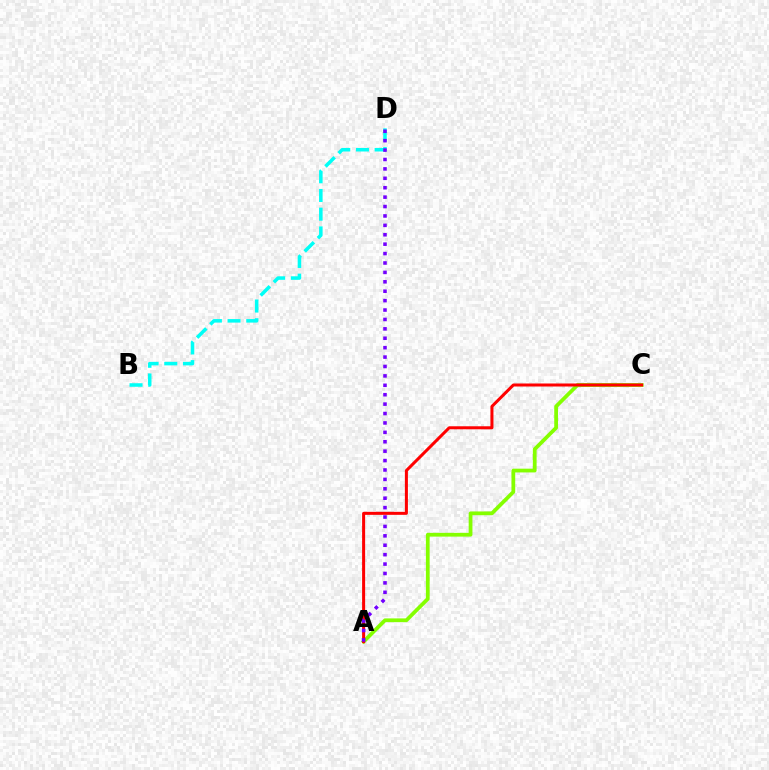{('A', 'C'): [{'color': '#84ff00', 'line_style': 'solid', 'thickness': 2.71}, {'color': '#ff0000', 'line_style': 'solid', 'thickness': 2.17}], ('B', 'D'): [{'color': '#00fff6', 'line_style': 'dashed', 'thickness': 2.54}], ('A', 'D'): [{'color': '#7200ff', 'line_style': 'dotted', 'thickness': 2.56}]}